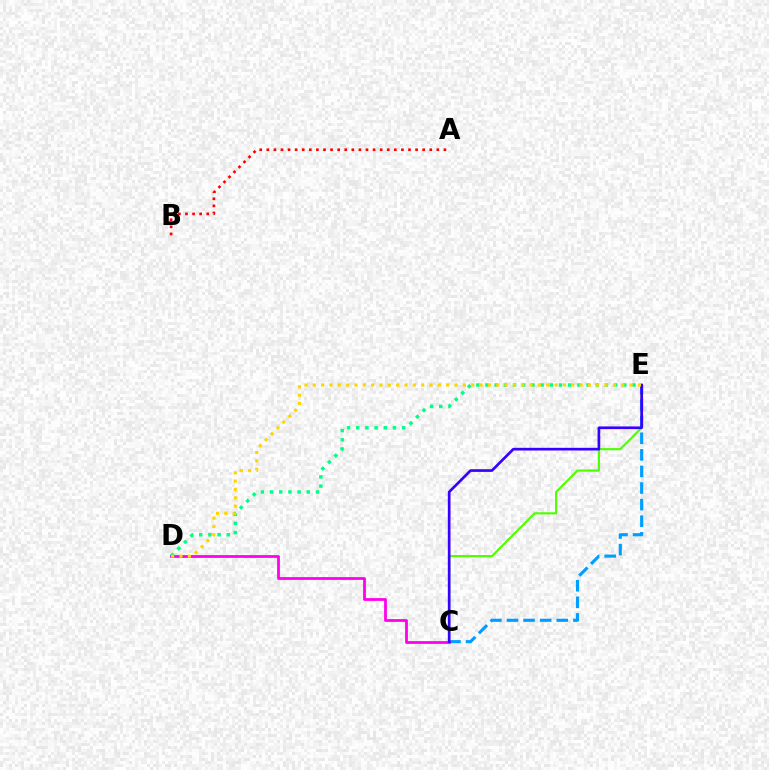{('D', 'E'): [{'color': '#00ff86', 'line_style': 'dotted', 'thickness': 2.5}, {'color': '#ffd500', 'line_style': 'dotted', 'thickness': 2.27}], ('C', 'E'): [{'color': '#4fff00', 'line_style': 'solid', 'thickness': 1.55}, {'color': '#009eff', 'line_style': 'dashed', 'thickness': 2.25}, {'color': '#3700ff', 'line_style': 'solid', 'thickness': 1.94}], ('C', 'D'): [{'color': '#ff00ed', 'line_style': 'solid', 'thickness': 2.0}], ('A', 'B'): [{'color': '#ff0000', 'line_style': 'dotted', 'thickness': 1.92}]}